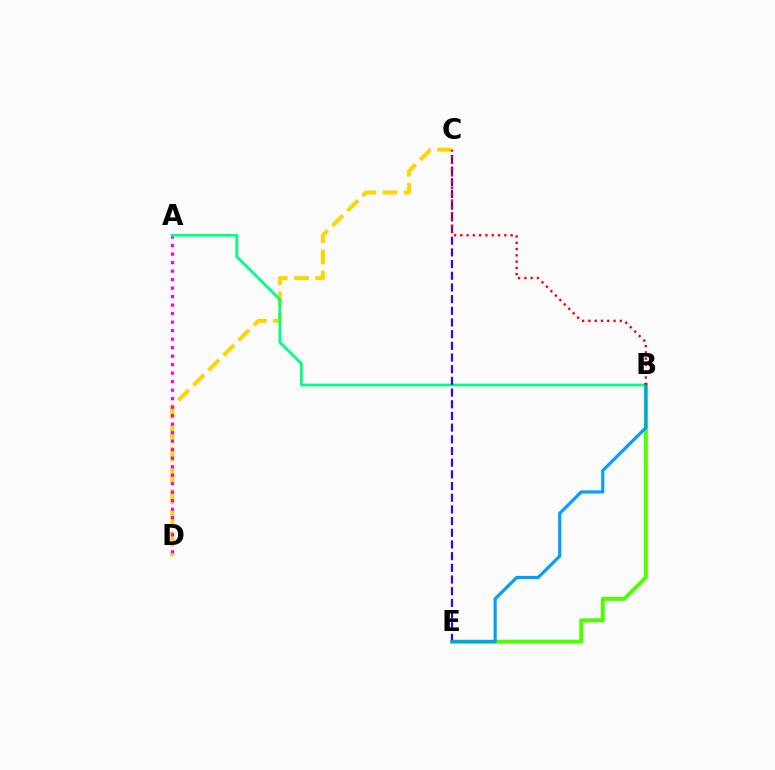{('C', 'D'): [{'color': '#ffd500', 'line_style': 'dashed', 'thickness': 2.89}], ('B', 'E'): [{'color': '#4fff00', 'line_style': 'solid', 'thickness': 2.85}, {'color': '#009eff', 'line_style': 'solid', 'thickness': 2.27}], ('A', 'D'): [{'color': '#ff00ed', 'line_style': 'dotted', 'thickness': 2.31}], ('A', 'B'): [{'color': '#00ff86', 'line_style': 'solid', 'thickness': 2.0}], ('C', 'E'): [{'color': '#3700ff', 'line_style': 'dashed', 'thickness': 1.59}], ('B', 'C'): [{'color': '#ff0000', 'line_style': 'dotted', 'thickness': 1.71}]}